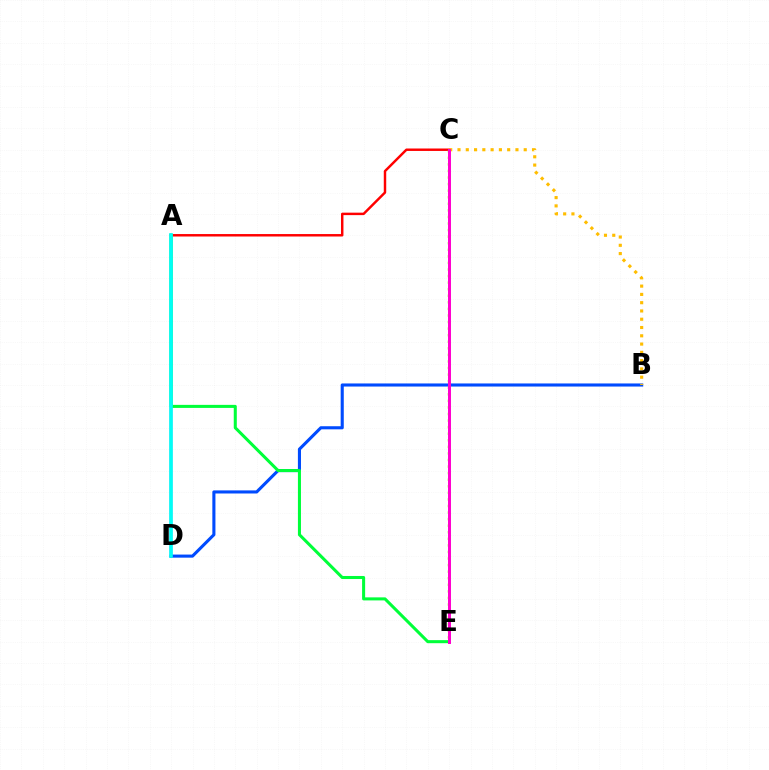{('A', 'D'): [{'color': '#7200ff', 'line_style': 'solid', 'thickness': 1.69}, {'color': '#00fff6', 'line_style': 'solid', 'thickness': 2.61}], ('B', 'D'): [{'color': '#004bff', 'line_style': 'solid', 'thickness': 2.23}], ('A', 'C'): [{'color': '#ff0000', 'line_style': 'solid', 'thickness': 1.77}], ('A', 'E'): [{'color': '#00ff39', 'line_style': 'solid', 'thickness': 2.19}], ('B', 'C'): [{'color': '#ffbd00', 'line_style': 'dotted', 'thickness': 2.25}], ('C', 'E'): [{'color': '#84ff00', 'line_style': 'dotted', 'thickness': 1.78}, {'color': '#ff00cf', 'line_style': 'solid', 'thickness': 2.14}]}